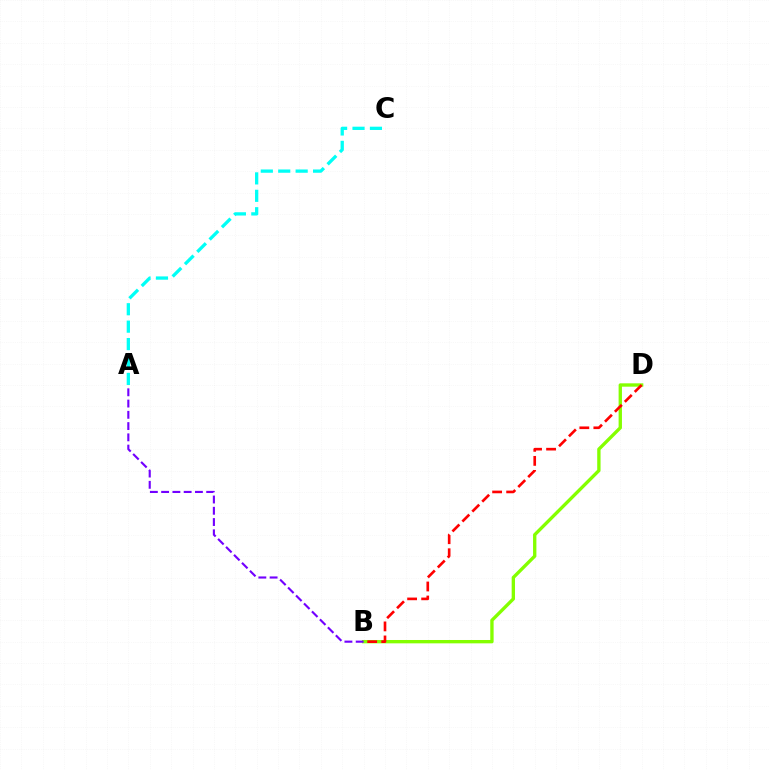{('B', 'D'): [{'color': '#84ff00', 'line_style': 'solid', 'thickness': 2.41}, {'color': '#ff0000', 'line_style': 'dashed', 'thickness': 1.91}], ('A', 'B'): [{'color': '#7200ff', 'line_style': 'dashed', 'thickness': 1.53}], ('A', 'C'): [{'color': '#00fff6', 'line_style': 'dashed', 'thickness': 2.37}]}